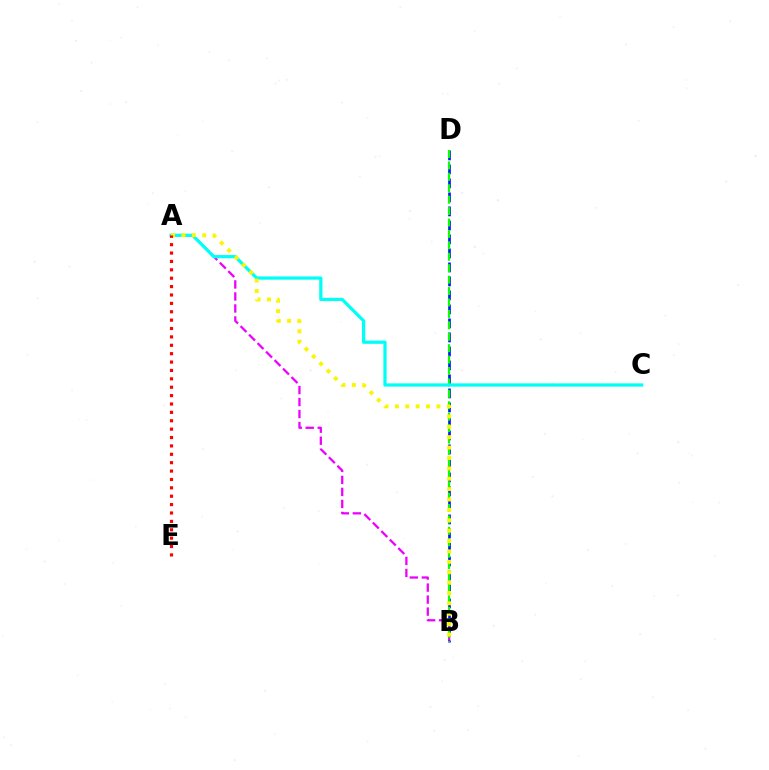{('A', 'B'): [{'color': '#ee00ff', 'line_style': 'dashed', 'thickness': 1.63}, {'color': '#fcf500', 'line_style': 'dotted', 'thickness': 2.82}], ('B', 'D'): [{'color': '#0010ff', 'line_style': 'dashed', 'thickness': 1.9}, {'color': '#08ff00', 'line_style': 'dashed', 'thickness': 1.55}], ('A', 'C'): [{'color': '#00fff6', 'line_style': 'solid', 'thickness': 2.33}], ('A', 'E'): [{'color': '#ff0000', 'line_style': 'dotted', 'thickness': 2.28}]}